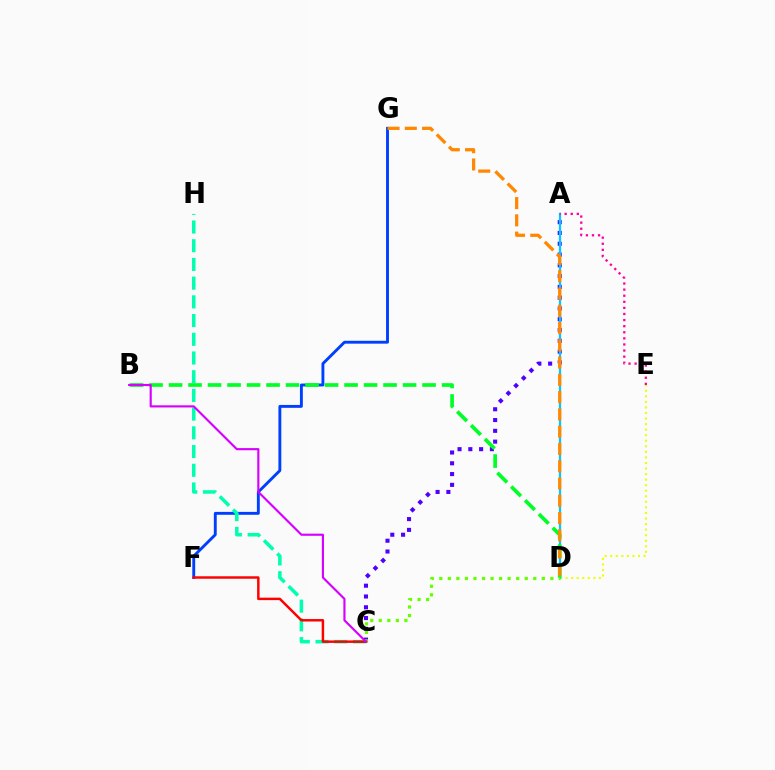{('F', 'G'): [{'color': '#003fff', 'line_style': 'solid', 'thickness': 2.08}], ('A', 'C'): [{'color': '#4f00ff', 'line_style': 'dotted', 'thickness': 2.93}], ('D', 'E'): [{'color': '#eeff00', 'line_style': 'dotted', 'thickness': 1.51}], ('C', 'H'): [{'color': '#00ffaf', 'line_style': 'dashed', 'thickness': 2.54}], ('A', 'D'): [{'color': '#00c7ff', 'line_style': 'solid', 'thickness': 1.63}], ('C', 'D'): [{'color': '#66ff00', 'line_style': 'dotted', 'thickness': 2.32}], ('A', 'E'): [{'color': '#ff00a0', 'line_style': 'dotted', 'thickness': 1.66}], ('B', 'D'): [{'color': '#00ff27', 'line_style': 'dashed', 'thickness': 2.65}], ('D', 'G'): [{'color': '#ff8800', 'line_style': 'dashed', 'thickness': 2.35}], ('C', 'F'): [{'color': '#ff0000', 'line_style': 'solid', 'thickness': 1.77}], ('B', 'C'): [{'color': '#d600ff', 'line_style': 'solid', 'thickness': 1.54}]}